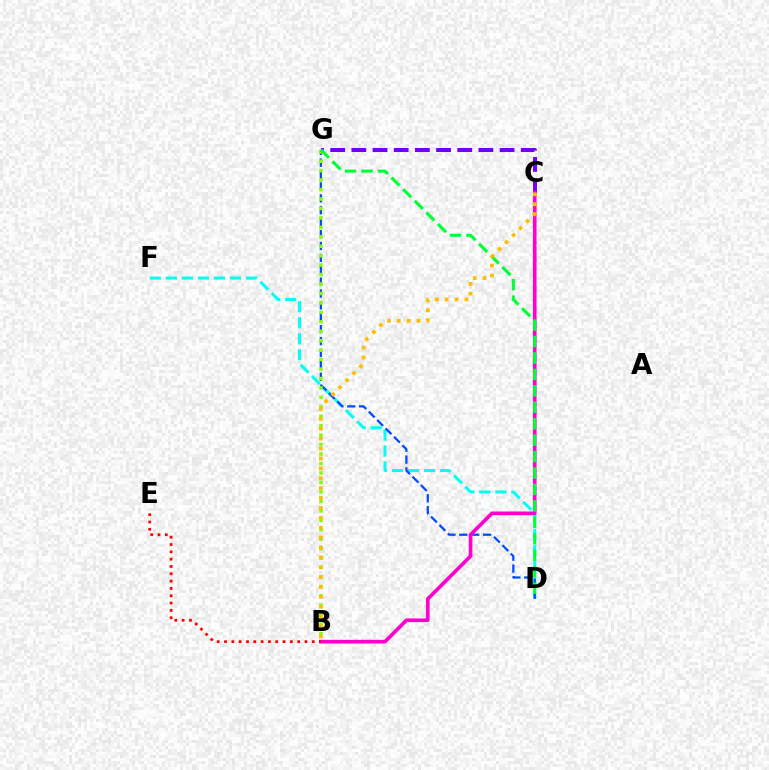{('C', 'G'): [{'color': '#7200ff', 'line_style': 'dashed', 'thickness': 2.88}], ('D', 'F'): [{'color': '#00fff6', 'line_style': 'dashed', 'thickness': 2.18}], ('D', 'G'): [{'color': '#004bff', 'line_style': 'dashed', 'thickness': 1.62}, {'color': '#00ff39', 'line_style': 'dashed', 'thickness': 2.23}], ('B', 'G'): [{'color': '#84ff00', 'line_style': 'dotted', 'thickness': 2.57}], ('B', 'C'): [{'color': '#ff00cf', 'line_style': 'solid', 'thickness': 2.64}, {'color': '#ffbd00', 'line_style': 'dotted', 'thickness': 2.69}], ('B', 'E'): [{'color': '#ff0000', 'line_style': 'dotted', 'thickness': 1.99}]}